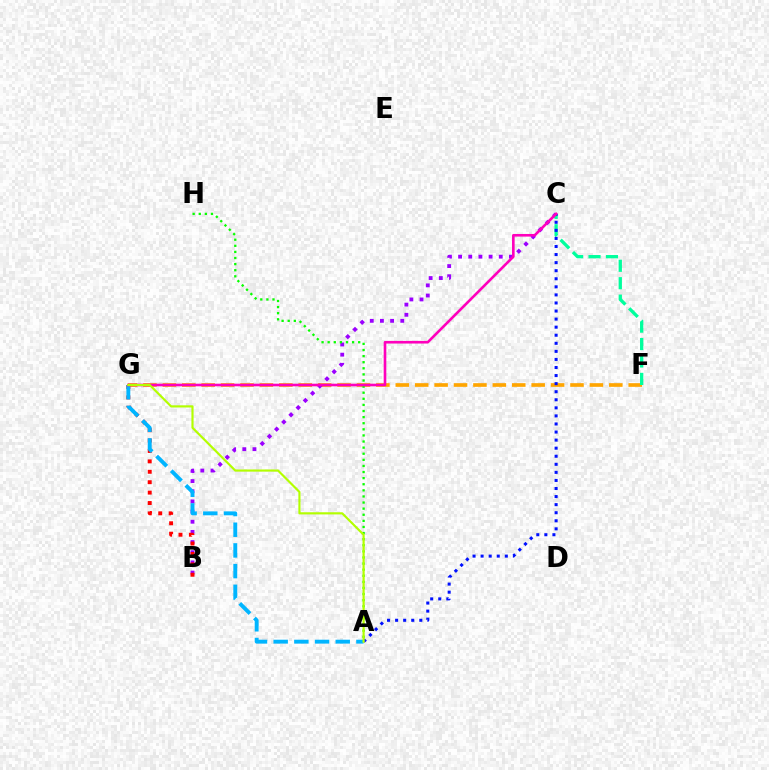{('F', 'G'): [{'color': '#ffa500', 'line_style': 'dashed', 'thickness': 2.64}], ('B', 'C'): [{'color': '#9b00ff', 'line_style': 'dotted', 'thickness': 2.76}], ('A', 'H'): [{'color': '#08ff00', 'line_style': 'dotted', 'thickness': 1.66}], ('C', 'F'): [{'color': '#00ff9d', 'line_style': 'dashed', 'thickness': 2.37}], ('B', 'G'): [{'color': '#ff0000', 'line_style': 'dotted', 'thickness': 2.83}], ('A', 'C'): [{'color': '#0010ff', 'line_style': 'dotted', 'thickness': 2.19}], ('A', 'G'): [{'color': '#00b5ff', 'line_style': 'dashed', 'thickness': 2.81}, {'color': '#b3ff00', 'line_style': 'solid', 'thickness': 1.56}], ('C', 'G'): [{'color': '#ff00bd', 'line_style': 'solid', 'thickness': 1.89}]}